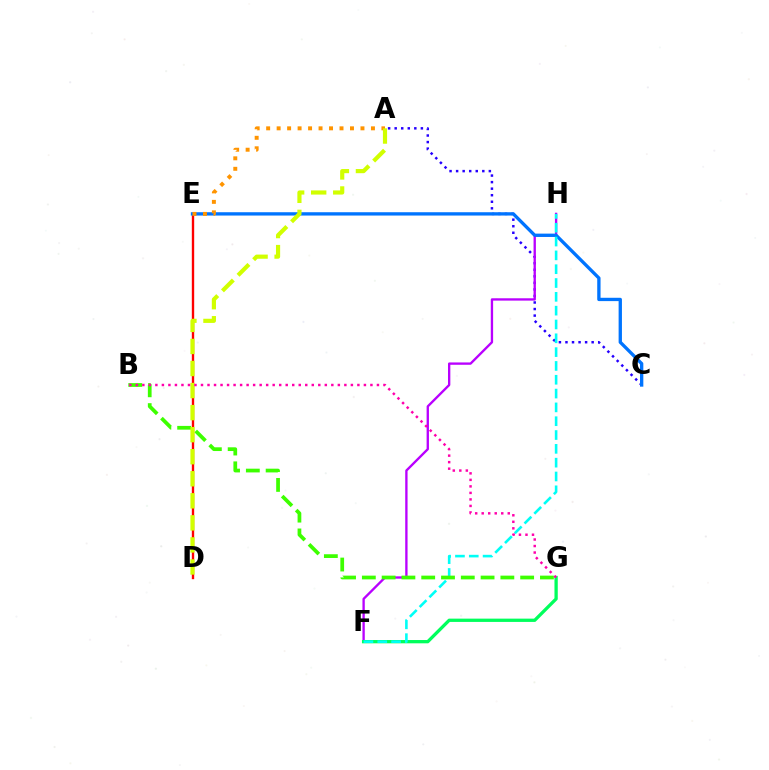{('A', 'C'): [{'color': '#2500ff', 'line_style': 'dotted', 'thickness': 1.78}], ('D', 'E'): [{'color': '#ff0000', 'line_style': 'solid', 'thickness': 1.7}], ('F', 'H'): [{'color': '#b900ff', 'line_style': 'solid', 'thickness': 1.69}, {'color': '#00fff6', 'line_style': 'dashed', 'thickness': 1.88}], ('F', 'G'): [{'color': '#00ff5c', 'line_style': 'solid', 'thickness': 2.37}], ('C', 'E'): [{'color': '#0074ff', 'line_style': 'solid', 'thickness': 2.39}], ('B', 'G'): [{'color': '#3dff00', 'line_style': 'dashed', 'thickness': 2.69}, {'color': '#ff00ac', 'line_style': 'dotted', 'thickness': 1.77}], ('A', 'E'): [{'color': '#ff9400', 'line_style': 'dotted', 'thickness': 2.85}], ('A', 'D'): [{'color': '#d1ff00', 'line_style': 'dashed', 'thickness': 3.0}]}